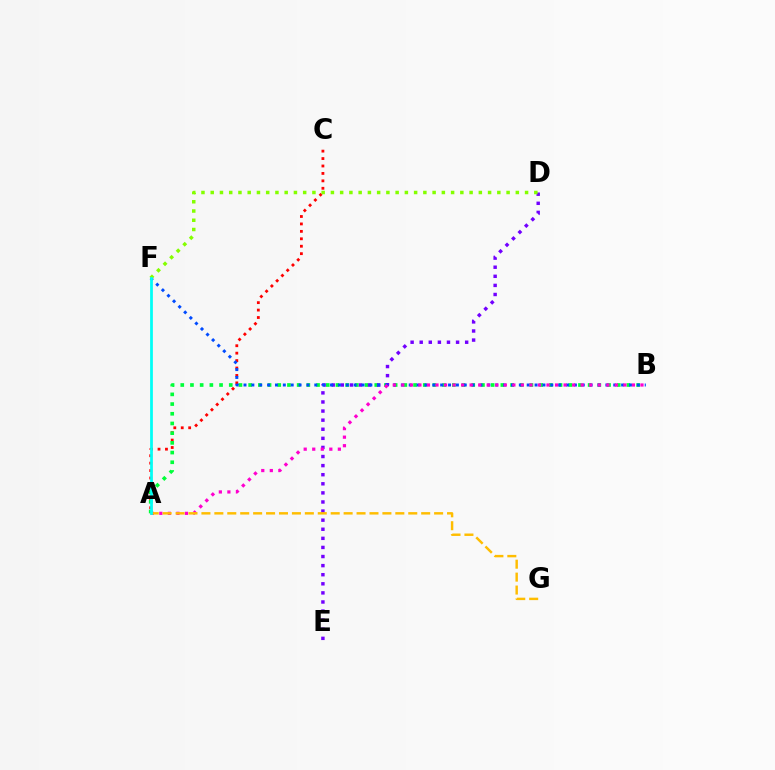{('A', 'C'): [{'color': '#ff0000', 'line_style': 'dotted', 'thickness': 2.02}], ('A', 'B'): [{'color': '#00ff39', 'line_style': 'dotted', 'thickness': 2.64}, {'color': '#ff00cf', 'line_style': 'dotted', 'thickness': 2.32}], ('D', 'E'): [{'color': '#7200ff', 'line_style': 'dotted', 'thickness': 2.47}], ('B', 'F'): [{'color': '#004bff', 'line_style': 'dotted', 'thickness': 2.14}], ('A', 'G'): [{'color': '#ffbd00', 'line_style': 'dashed', 'thickness': 1.76}], ('D', 'F'): [{'color': '#84ff00', 'line_style': 'dotted', 'thickness': 2.51}], ('A', 'F'): [{'color': '#00fff6', 'line_style': 'solid', 'thickness': 1.98}]}